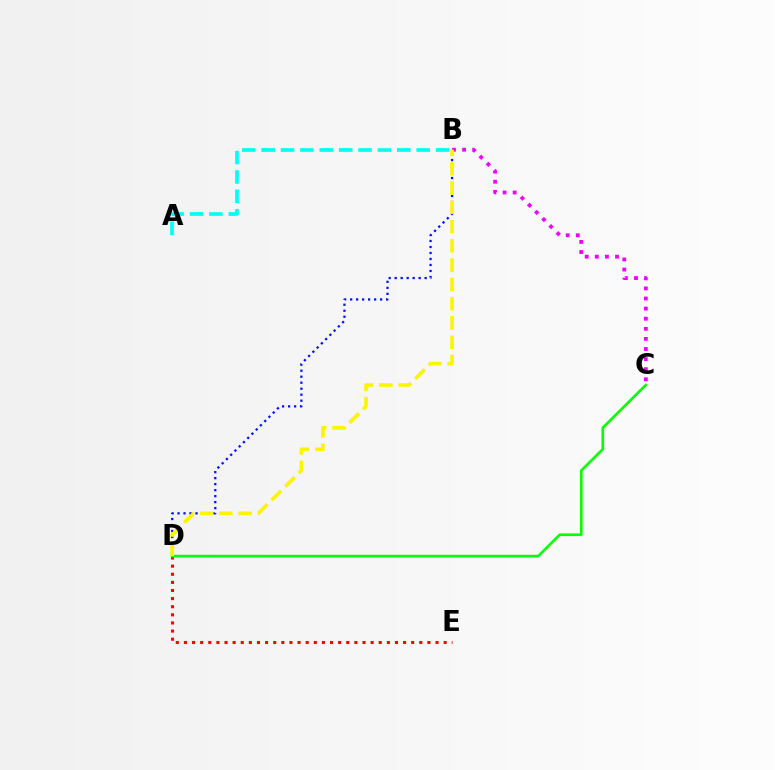{('D', 'E'): [{'color': '#ff0000', 'line_style': 'dotted', 'thickness': 2.21}], ('B', 'D'): [{'color': '#0010ff', 'line_style': 'dotted', 'thickness': 1.63}, {'color': '#fcf500', 'line_style': 'dashed', 'thickness': 2.62}], ('B', 'C'): [{'color': '#ee00ff', 'line_style': 'dotted', 'thickness': 2.74}], ('C', 'D'): [{'color': '#08ff00', 'line_style': 'solid', 'thickness': 1.91}], ('A', 'B'): [{'color': '#00fff6', 'line_style': 'dashed', 'thickness': 2.63}]}